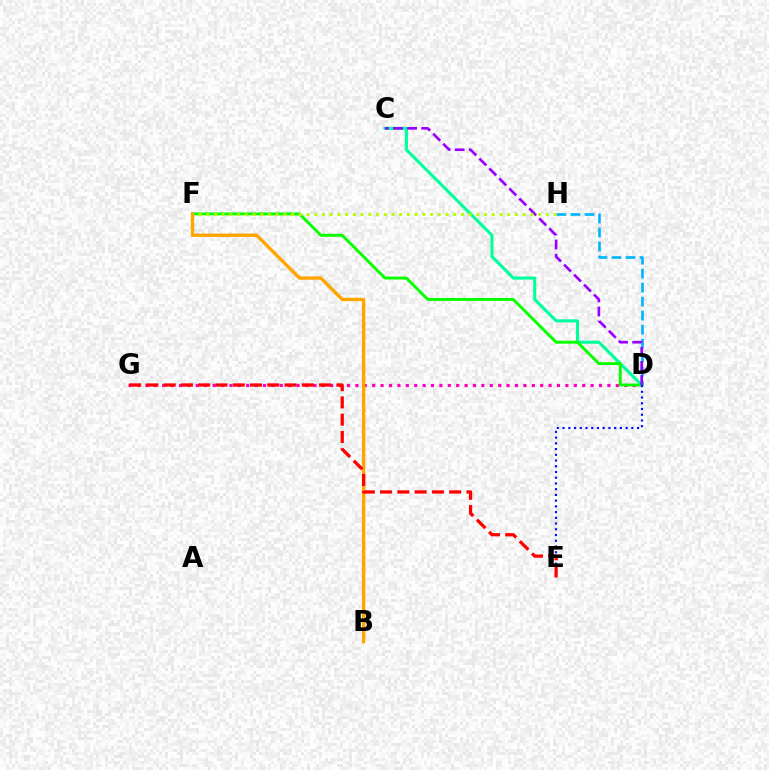{('C', 'D'): [{'color': '#00ff9d', 'line_style': 'solid', 'thickness': 2.22}, {'color': '#9b00ff', 'line_style': 'dashed', 'thickness': 1.92}], ('D', 'G'): [{'color': '#ff00bd', 'line_style': 'dotted', 'thickness': 2.28}], ('D', 'H'): [{'color': '#00b5ff', 'line_style': 'dashed', 'thickness': 1.9}], ('D', 'F'): [{'color': '#08ff00', 'line_style': 'solid', 'thickness': 2.1}], ('D', 'E'): [{'color': '#0010ff', 'line_style': 'dotted', 'thickness': 1.56}], ('B', 'F'): [{'color': '#ffa500', 'line_style': 'solid', 'thickness': 2.43}], ('F', 'H'): [{'color': '#b3ff00', 'line_style': 'dotted', 'thickness': 2.1}], ('E', 'G'): [{'color': '#ff0000', 'line_style': 'dashed', 'thickness': 2.35}]}